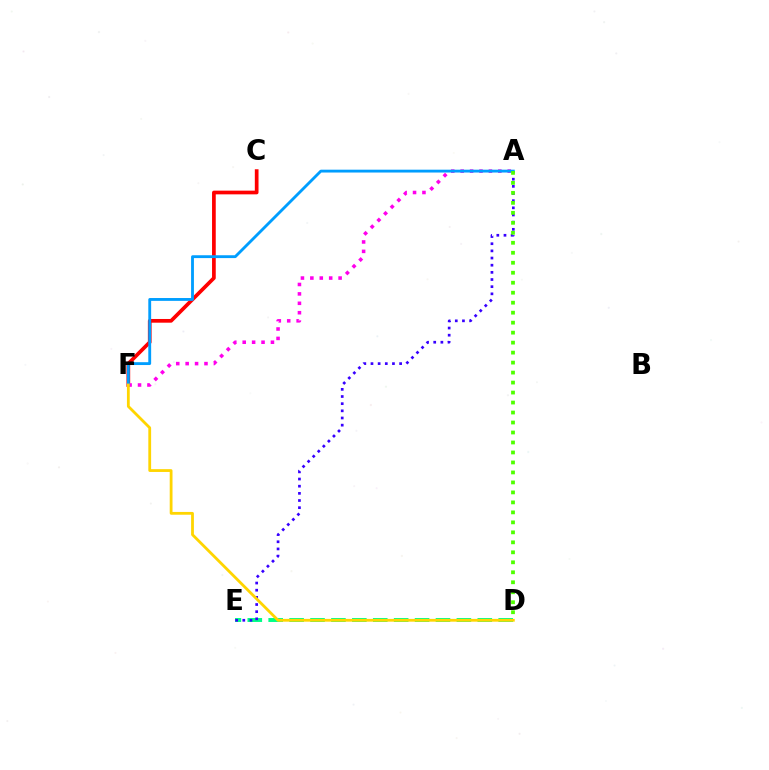{('D', 'E'): [{'color': '#00ff86', 'line_style': 'dashed', 'thickness': 2.84}], ('C', 'F'): [{'color': '#ff0000', 'line_style': 'solid', 'thickness': 2.67}], ('A', 'E'): [{'color': '#3700ff', 'line_style': 'dotted', 'thickness': 1.95}], ('A', 'F'): [{'color': '#ff00ed', 'line_style': 'dotted', 'thickness': 2.56}, {'color': '#009eff', 'line_style': 'solid', 'thickness': 2.05}], ('D', 'F'): [{'color': '#ffd500', 'line_style': 'solid', 'thickness': 2.01}], ('A', 'D'): [{'color': '#4fff00', 'line_style': 'dotted', 'thickness': 2.71}]}